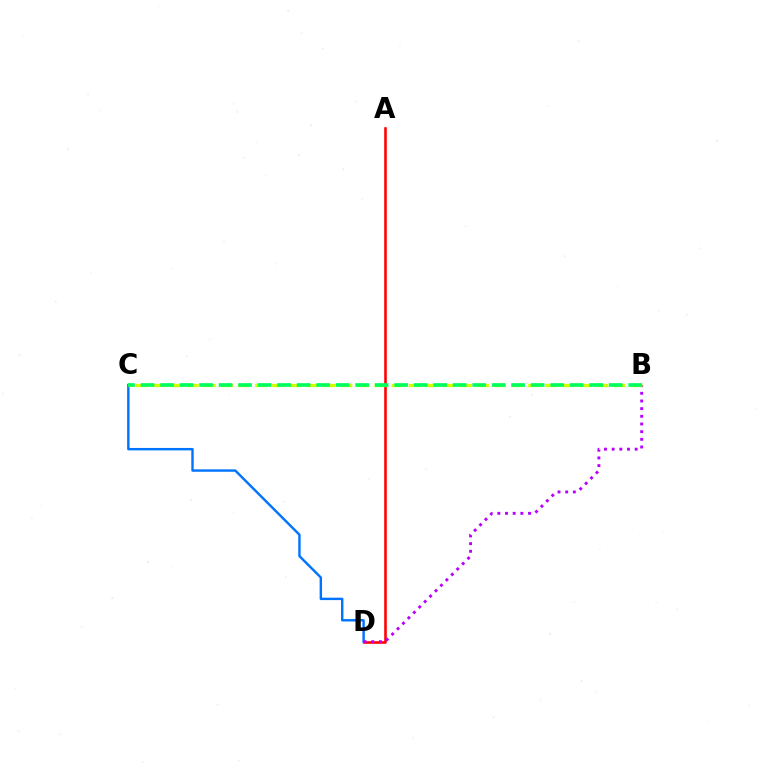{('C', 'D'): [{'color': '#0074ff', 'line_style': 'solid', 'thickness': 1.74}], ('A', 'D'): [{'color': '#ff0000', 'line_style': 'solid', 'thickness': 1.86}], ('B', 'D'): [{'color': '#b900ff', 'line_style': 'dotted', 'thickness': 2.08}], ('B', 'C'): [{'color': '#d1ff00', 'line_style': 'dashed', 'thickness': 2.32}, {'color': '#00ff5c', 'line_style': 'dashed', 'thickness': 2.65}]}